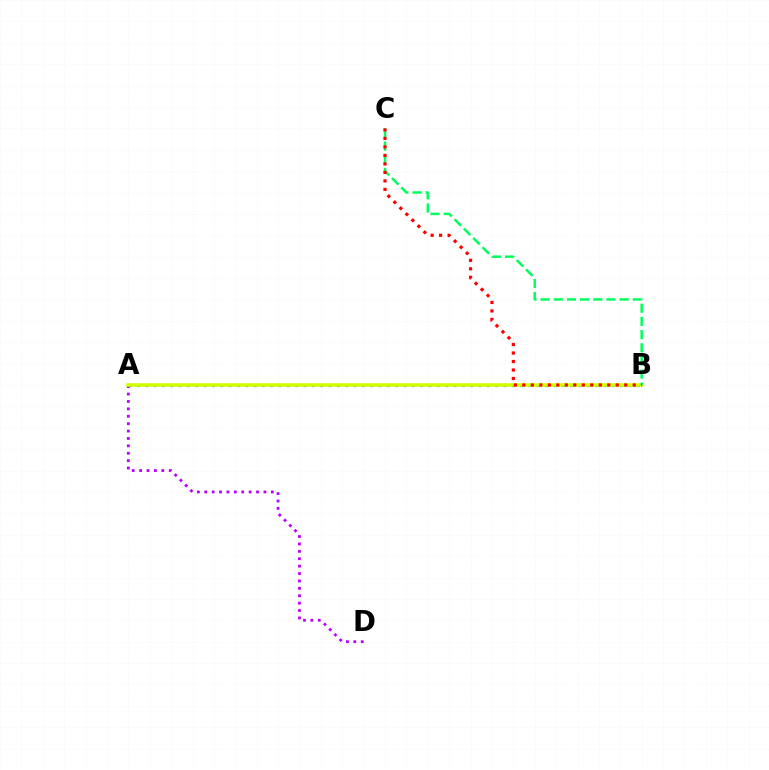{('A', 'B'): [{'color': '#0074ff', 'line_style': 'dotted', 'thickness': 2.26}, {'color': '#d1ff00', 'line_style': 'solid', 'thickness': 2.57}], ('A', 'D'): [{'color': '#b900ff', 'line_style': 'dotted', 'thickness': 2.01}], ('B', 'C'): [{'color': '#00ff5c', 'line_style': 'dashed', 'thickness': 1.79}, {'color': '#ff0000', 'line_style': 'dotted', 'thickness': 2.31}]}